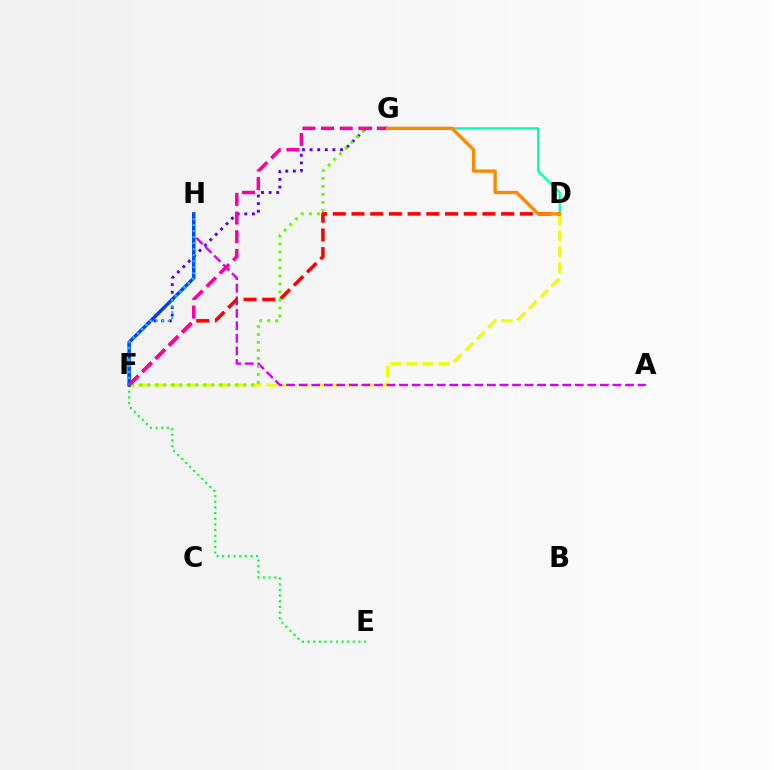{('D', 'F'): [{'color': '#eeff00', 'line_style': 'dashed', 'thickness': 2.19}, {'color': '#ff0000', 'line_style': 'dashed', 'thickness': 2.54}], ('A', 'H'): [{'color': '#d600ff', 'line_style': 'dashed', 'thickness': 1.7}], ('F', 'G'): [{'color': '#4f00ff', 'line_style': 'dotted', 'thickness': 2.07}, {'color': '#66ff00', 'line_style': 'dotted', 'thickness': 2.17}, {'color': '#ff00a0', 'line_style': 'dashed', 'thickness': 2.53}], ('E', 'F'): [{'color': '#00ff27', 'line_style': 'dotted', 'thickness': 1.54}], ('F', 'H'): [{'color': '#003fff', 'line_style': 'solid', 'thickness': 2.45}, {'color': '#00c7ff', 'line_style': 'dotted', 'thickness': 1.63}], ('D', 'G'): [{'color': '#00ffaf', 'line_style': 'solid', 'thickness': 1.63}, {'color': '#ff8800', 'line_style': 'solid', 'thickness': 2.38}]}